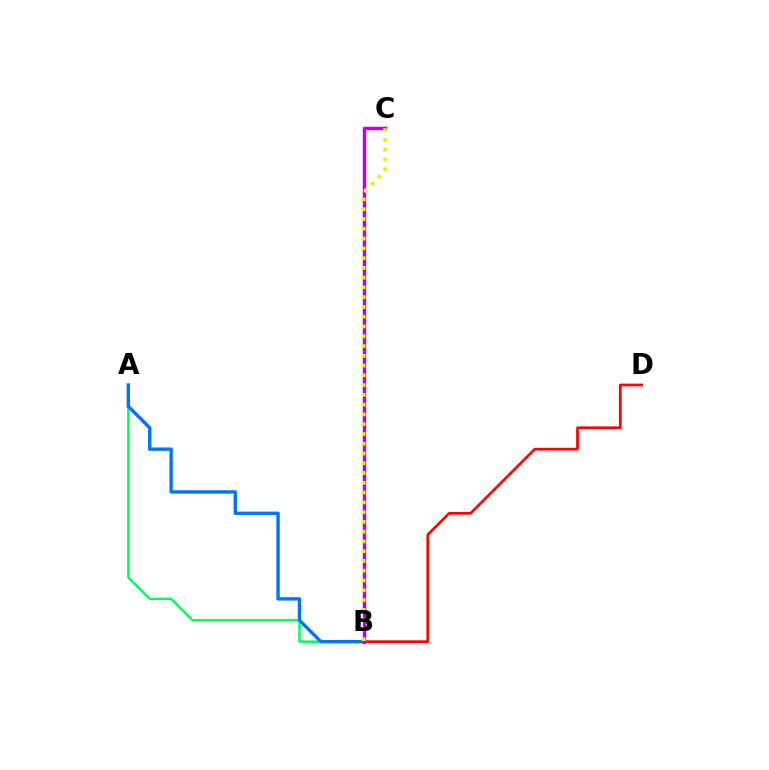{('A', 'B'): [{'color': '#00ff5c', 'line_style': 'solid', 'thickness': 1.77}, {'color': '#0074ff', 'line_style': 'solid', 'thickness': 2.45}], ('B', 'D'): [{'color': '#ff0000', 'line_style': 'solid', 'thickness': 1.96}], ('B', 'C'): [{'color': '#b900ff', 'line_style': 'solid', 'thickness': 2.49}, {'color': '#d1ff00', 'line_style': 'dotted', 'thickness': 2.65}]}